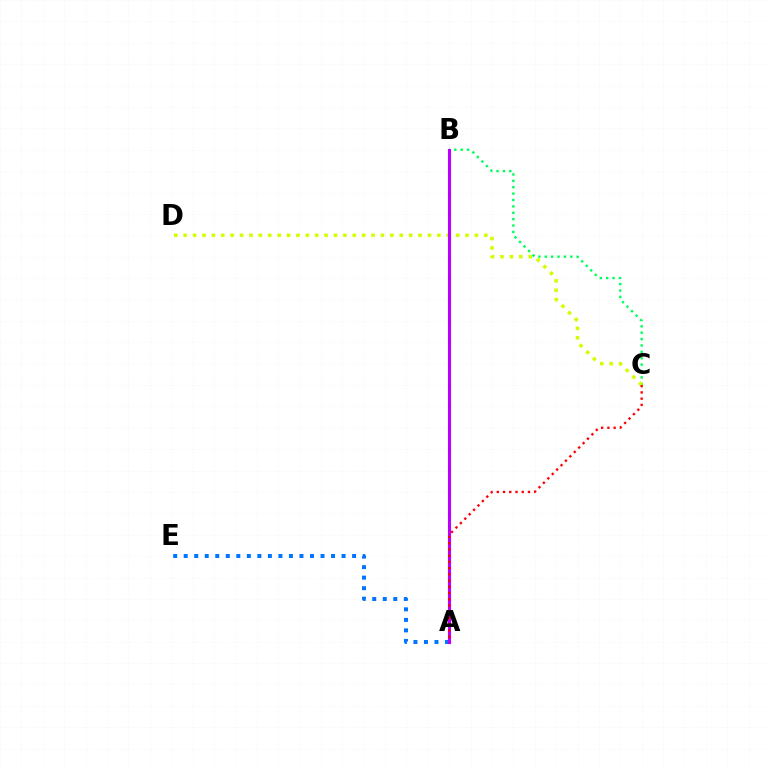{('A', 'E'): [{'color': '#0074ff', 'line_style': 'dotted', 'thickness': 2.86}], ('B', 'C'): [{'color': '#00ff5c', 'line_style': 'dotted', 'thickness': 1.73}], ('C', 'D'): [{'color': '#d1ff00', 'line_style': 'dotted', 'thickness': 2.55}], ('A', 'B'): [{'color': '#b900ff', 'line_style': 'solid', 'thickness': 2.24}], ('A', 'C'): [{'color': '#ff0000', 'line_style': 'dotted', 'thickness': 1.69}]}